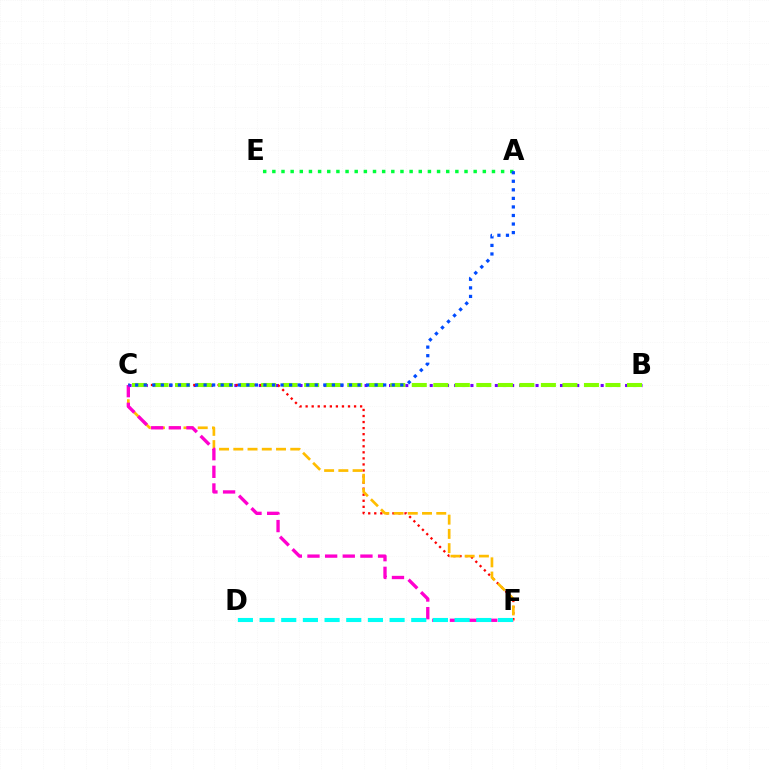{('B', 'C'): [{'color': '#7200ff', 'line_style': 'dotted', 'thickness': 2.21}, {'color': '#84ff00', 'line_style': 'dashed', 'thickness': 2.92}], ('C', 'F'): [{'color': '#ff0000', 'line_style': 'dotted', 'thickness': 1.65}, {'color': '#ffbd00', 'line_style': 'dashed', 'thickness': 1.93}, {'color': '#ff00cf', 'line_style': 'dashed', 'thickness': 2.4}], ('A', 'E'): [{'color': '#00ff39', 'line_style': 'dotted', 'thickness': 2.49}], ('D', 'F'): [{'color': '#00fff6', 'line_style': 'dashed', 'thickness': 2.94}], ('A', 'C'): [{'color': '#004bff', 'line_style': 'dotted', 'thickness': 2.32}]}